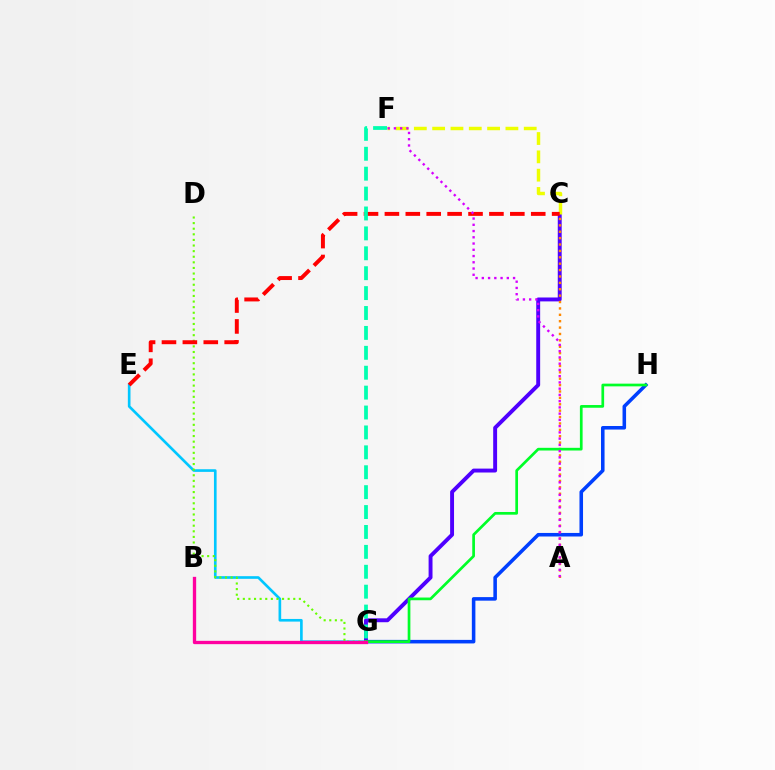{('E', 'G'): [{'color': '#00c7ff', 'line_style': 'solid', 'thickness': 1.91}], ('C', 'G'): [{'color': '#4f00ff', 'line_style': 'solid', 'thickness': 2.81}], ('C', 'F'): [{'color': '#eeff00', 'line_style': 'dashed', 'thickness': 2.49}], ('G', 'H'): [{'color': '#003fff', 'line_style': 'solid', 'thickness': 2.56}, {'color': '#00ff27', 'line_style': 'solid', 'thickness': 1.95}], ('A', 'C'): [{'color': '#ff8800', 'line_style': 'dotted', 'thickness': 1.74}], ('D', 'G'): [{'color': '#66ff00', 'line_style': 'dotted', 'thickness': 1.52}], ('B', 'G'): [{'color': '#ff00a0', 'line_style': 'solid', 'thickness': 2.38}], ('C', 'E'): [{'color': '#ff0000', 'line_style': 'dashed', 'thickness': 2.84}], ('F', 'G'): [{'color': '#00ffaf', 'line_style': 'dashed', 'thickness': 2.7}], ('A', 'F'): [{'color': '#d600ff', 'line_style': 'dotted', 'thickness': 1.7}]}